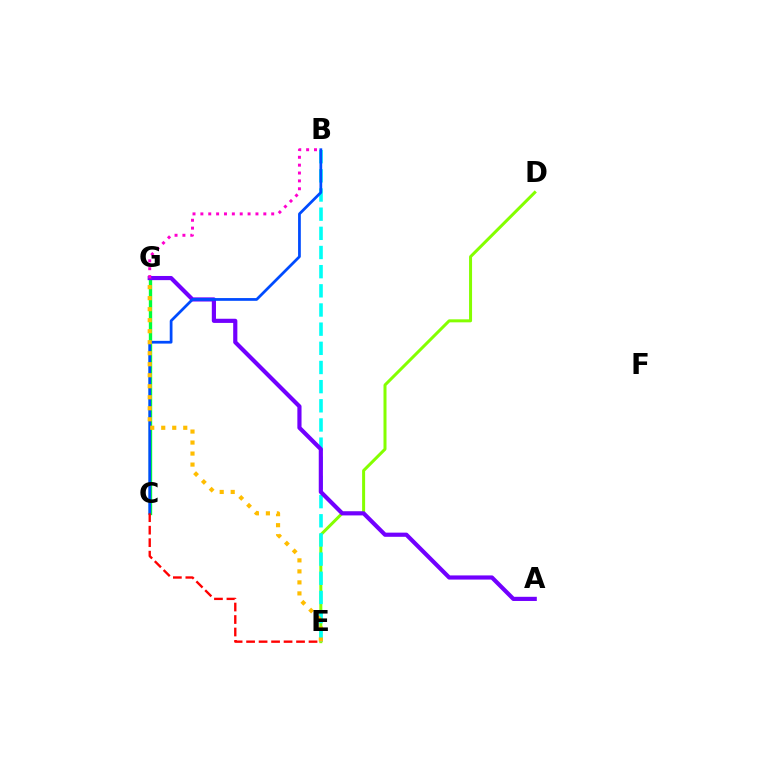{('C', 'G'): [{'color': '#00ff39', 'line_style': 'solid', 'thickness': 2.42}], ('D', 'E'): [{'color': '#84ff00', 'line_style': 'solid', 'thickness': 2.16}], ('B', 'E'): [{'color': '#00fff6', 'line_style': 'dashed', 'thickness': 2.6}], ('A', 'G'): [{'color': '#7200ff', 'line_style': 'solid', 'thickness': 3.0}], ('B', 'C'): [{'color': '#004bff', 'line_style': 'solid', 'thickness': 1.98}], ('E', 'G'): [{'color': '#ffbd00', 'line_style': 'dotted', 'thickness': 2.99}], ('B', 'G'): [{'color': '#ff00cf', 'line_style': 'dotted', 'thickness': 2.14}], ('C', 'E'): [{'color': '#ff0000', 'line_style': 'dashed', 'thickness': 1.7}]}